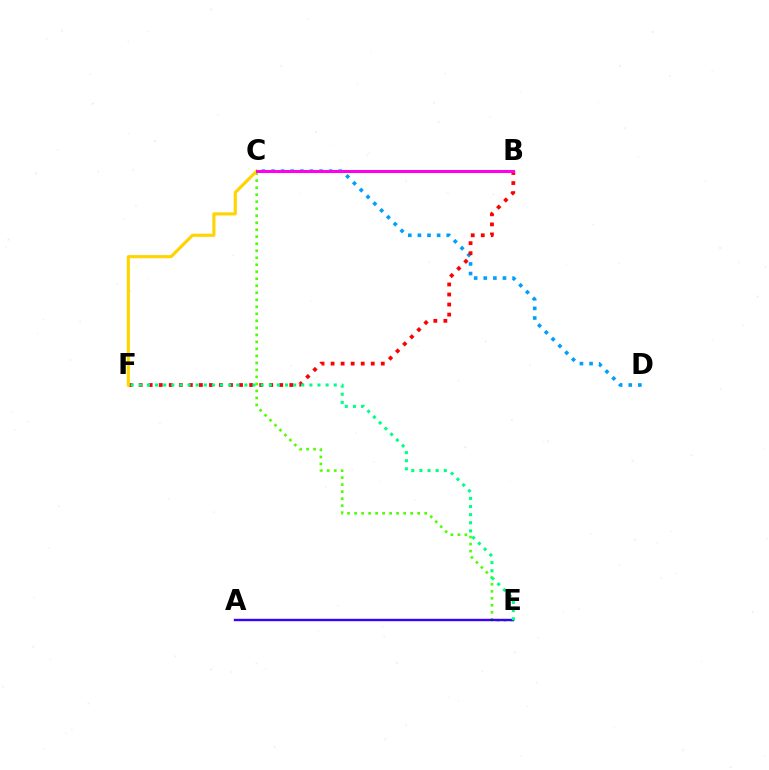{('C', 'D'): [{'color': '#009eff', 'line_style': 'dotted', 'thickness': 2.61}], ('B', 'F'): [{'color': '#ff0000', 'line_style': 'dotted', 'thickness': 2.73}], ('C', 'E'): [{'color': '#4fff00', 'line_style': 'dotted', 'thickness': 1.9}], ('A', 'E'): [{'color': '#3700ff', 'line_style': 'solid', 'thickness': 1.72}], ('C', 'F'): [{'color': '#ffd500', 'line_style': 'solid', 'thickness': 2.25}], ('B', 'C'): [{'color': '#ff00ed', 'line_style': 'solid', 'thickness': 2.17}], ('E', 'F'): [{'color': '#00ff86', 'line_style': 'dotted', 'thickness': 2.21}]}